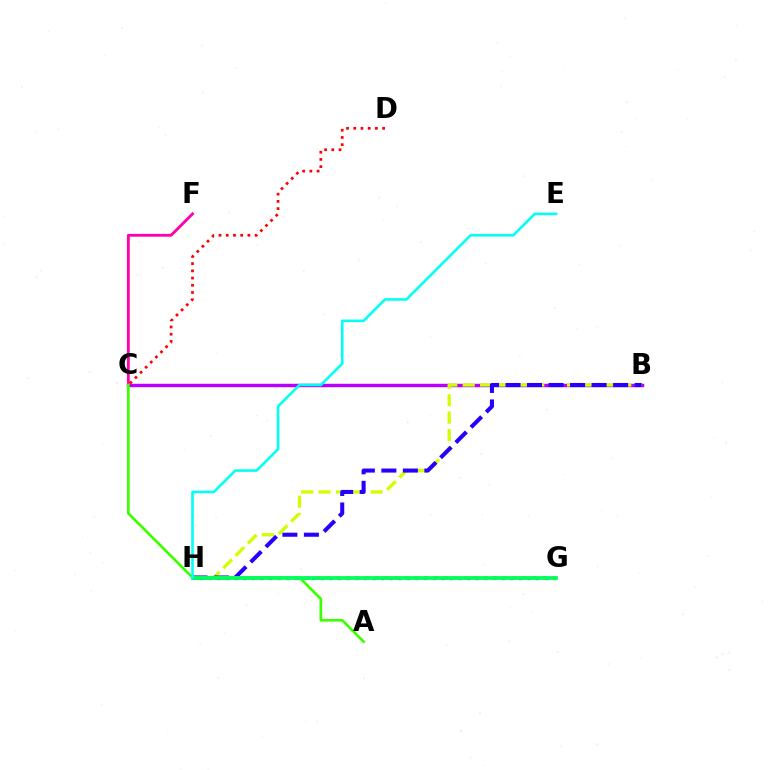{('B', 'C'): [{'color': '#b900ff', 'line_style': 'solid', 'thickness': 2.48}], ('C', 'F'): [{'color': '#ff00ac', 'line_style': 'solid', 'thickness': 2.05}], ('B', 'H'): [{'color': '#d1ff00', 'line_style': 'dashed', 'thickness': 2.36}, {'color': '#2500ff', 'line_style': 'dashed', 'thickness': 2.92}], ('G', 'H'): [{'color': '#0074ff', 'line_style': 'dotted', 'thickness': 2.34}, {'color': '#ff9400', 'line_style': 'dotted', 'thickness': 2.68}, {'color': '#00ff5c', 'line_style': 'solid', 'thickness': 2.7}], ('A', 'C'): [{'color': '#3dff00', 'line_style': 'solid', 'thickness': 1.93}], ('E', 'H'): [{'color': '#00fff6', 'line_style': 'solid', 'thickness': 1.85}], ('C', 'D'): [{'color': '#ff0000', 'line_style': 'dotted', 'thickness': 1.96}]}